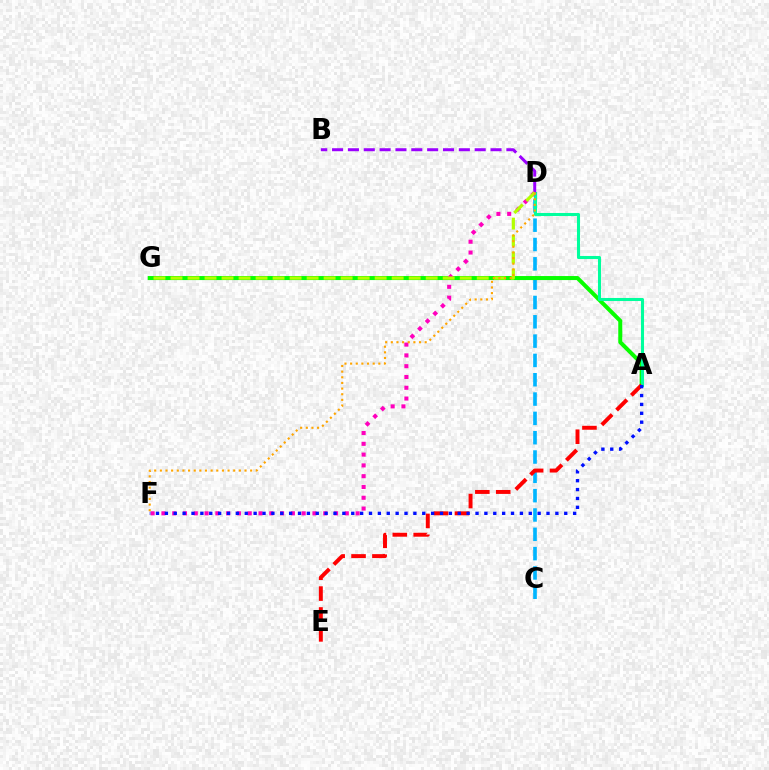{('C', 'D'): [{'color': '#00b5ff', 'line_style': 'dashed', 'thickness': 2.62}], ('A', 'G'): [{'color': '#08ff00', 'line_style': 'solid', 'thickness': 2.9}], ('A', 'D'): [{'color': '#00ff9d', 'line_style': 'solid', 'thickness': 2.2}], ('B', 'D'): [{'color': '#9b00ff', 'line_style': 'dashed', 'thickness': 2.15}], ('D', 'F'): [{'color': '#ff00bd', 'line_style': 'dotted', 'thickness': 2.93}, {'color': '#ffa500', 'line_style': 'dotted', 'thickness': 1.53}], ('A', 'E'): [{'color': '#ff0000', 'line_style': 'dashed', 'thickness': 2.84}], ('D', 'G'): [{'color': '#b3ff00', 'line_style': 'dashed', 'thickness': 2.31}], ('A', 'F'): [{'color': '#0010ff', 'line_style': 'dotted', 'thickness': 2.41}]}